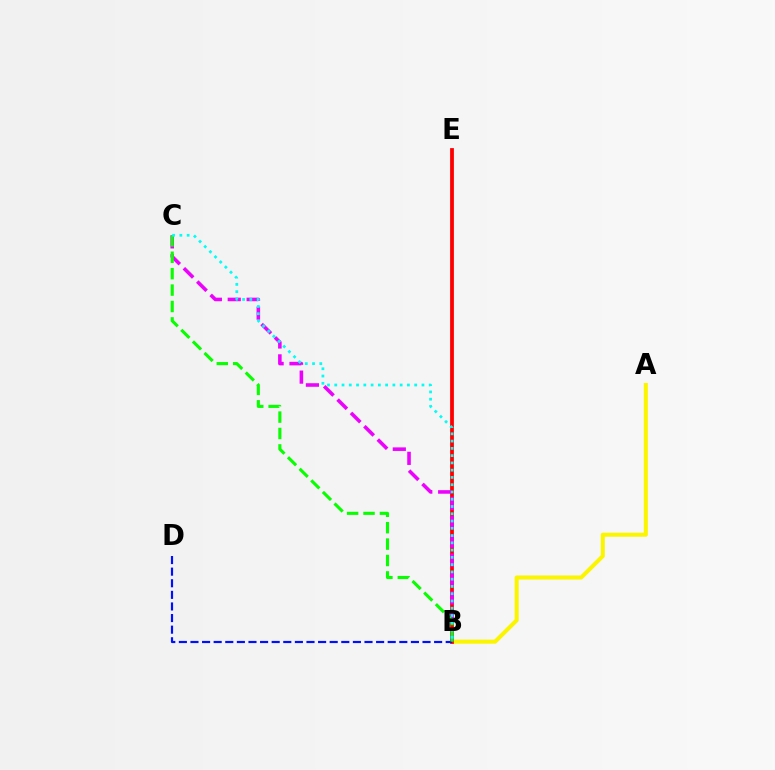{('A', 'B'): [{'color': '#fcf500', 'line_style': 'solid', 'thickness': 2.92}], ('B', 'E'): [{'color': '#ff0000', 'line_style': 'solid', 'thickness': 2.72}], ('B', 'C'): [{'color': '#ee00ff', 'line_style': 'dashed', 'thickness': 2.57}, {'color': '#08ff00', 'line_style': 'dashed', 'thickness': 2.23}, {'color': '#00fff6', 'line_style': 'dotted', 'thickness': 1.97}], ('B', 'D'): [{'color': '#0010ff', 'line_style': 'dashed', 'thickness': 1.58}]}